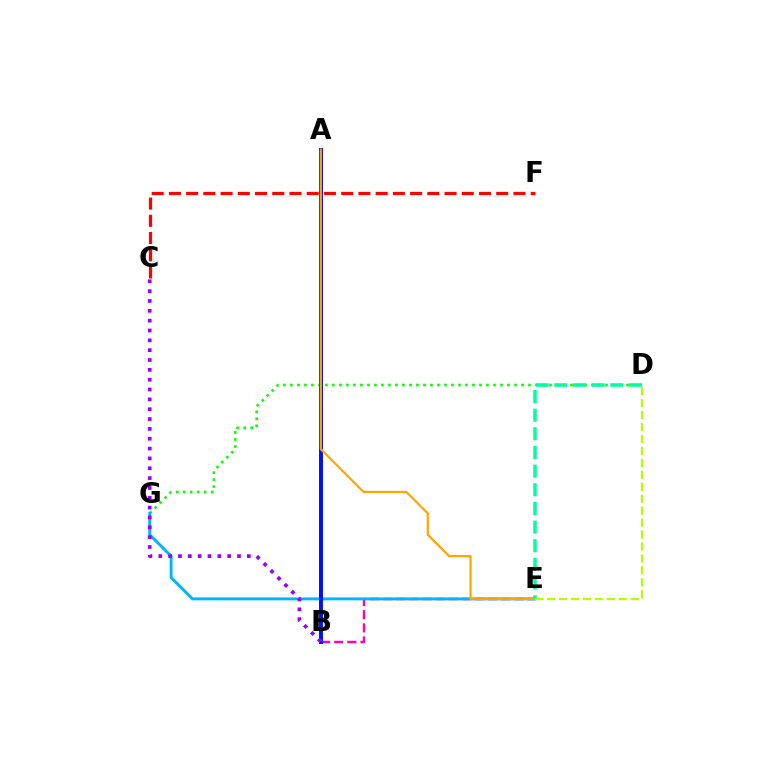{('D', 'G'): [{'color': '#08ff00', 'line_style': 'dotted', 'thickness': 1.9}], ('B', 'E'): [{'color': '#ff00bd', 'line_style': 'dashed', 'thickness': 1.78}], ('E', 'G'): [{'color': '#00b5ff', 'line_style': 'solid', 'thickness': 2.1}], ('A', 'B'): [{'color': '#0010ff', 'line_style': 'solid', 'thickness': 2.84}], ('B', 'C'): [{'color': '#9b00ff', 'line_style': 'dotted', 'thickness': 2.67}], ('A', 'E'): [{'color': '#ffa500', 'line_style': 'solid', 'thickness': 1.57}], ('D', 'E'): [{'color': '#00ff9d', 'line_style': 'dashed', 'thickness': 2.54}, {'color': '#b3ff00', 'line_style': 'dashed', 'thickness': 1.62}], ('C', 'F'): [{'color': '#ff0000', 'line_style': 'dashed', 'thickness': 2.34}]}